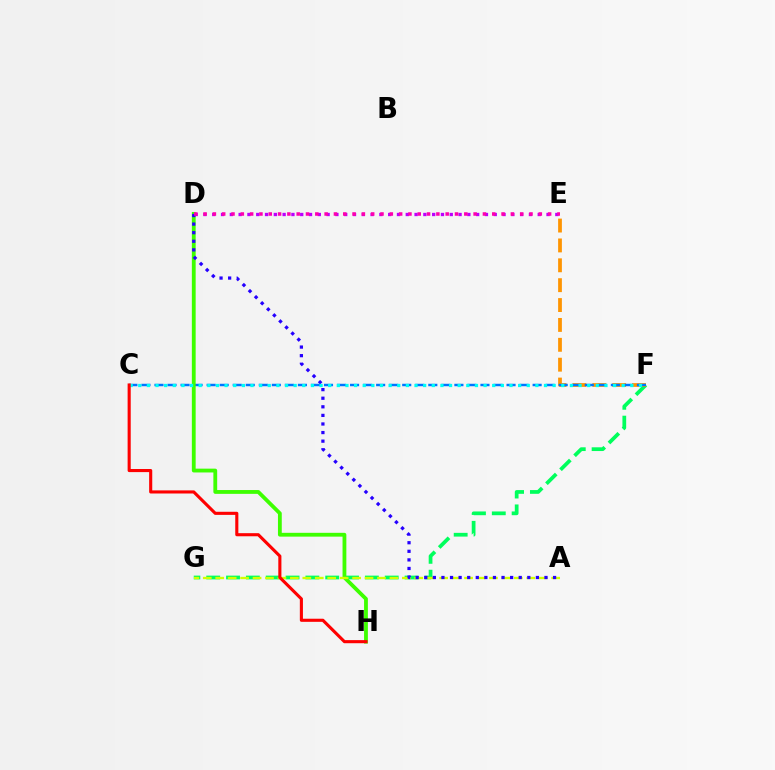{('F', 'G'): [{'color': '#00ff5c', 'line_style': 'dashed', 'thickness': 2.69}], ('E', 'F'): [{'color': '#ff9400', 'line_style': 'dashed', 'thickness': 2.7}], ('C', 'F'): [{'color': '#0074ff', 'line_style': 'dashed', 'thickness': 1.77}, {'color': '#00fff6', 'line_style': 'dotted', 'thickness': 2.35}], ('D', 'H'): [{'color': '#3dff00', 'line_style': 'solid', 'thickness': 2.74}], ('A', 'G'): [{'color': '#d1ff00', 'line_style': 'dashed', 'thickness': 1.69}], ('D', 'E'): [{'color': '#b900ff', 'line_style': 'dotted', 'thickness': 2.39}, {'color': '#ff00ac', 'line_style': 'dotted', 'thickness': 2.53}], ('A', 'D'): [{'color': '#2500ff', 'line_style': 'dotted', 'thickness': 2.33}], ('C', 'H'): [{'color': '#ff0000', 'line_style': 'solid', 'thickness': 2.23}]}